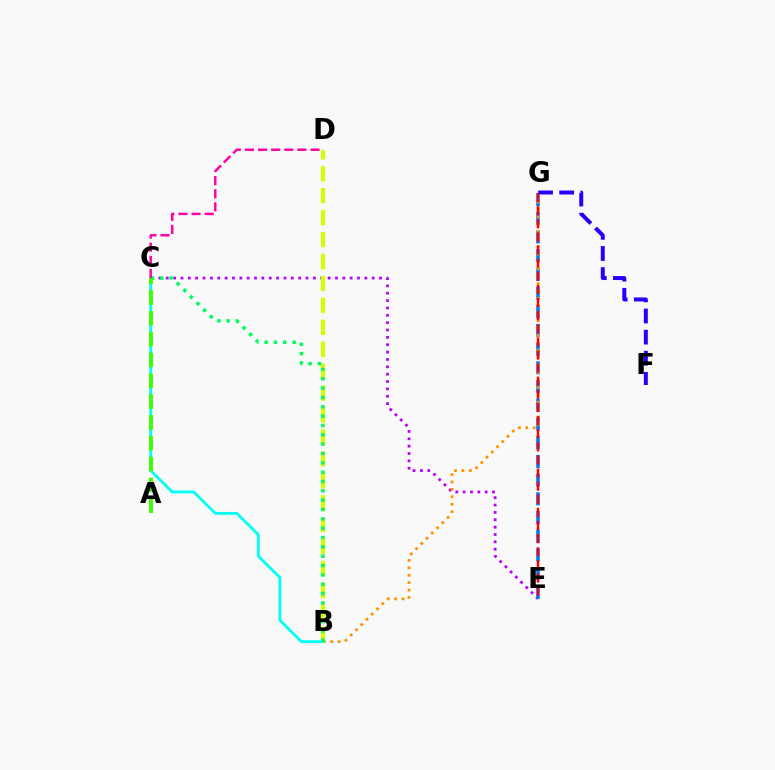{('C', 'E'): [{'color': '#b900ff', 'line_style': 'dotted', 'thickness': 2.0}], ('E', 'G'): [{'color': '#0074ff', 'line_style': 'dashed', 'thickness': 2.54}, {'color': '#ff0000', 'line_style': 'dashed', 'thickness': 1.78}], ('B', 'D'): [{'color': '#d1ff00', 'line_style': 'dashed', 'thickness': 2.98}], ('B', 'G'): [{'color': '#ff9400', 'line_style': 'dotted', 'thickness': 2.01}], ('B', 'C'): [{'color': '#00fff6', 'line_style': 'solid', 'thickness': 2.01}, {'color': '#00ff5c', 'line_style': 'dotted', 'thickness': 2.54}], ('A', 'C'): [{'color': '#3dff00', 'line_style': 'dashed', 'thickness': 2.83}], ('C', 'D'): [{'color': '#ff00ac', 'line_style': 'dashed', 'thickness': 1.78}], ('F', 'G'): [{'color': '#2500ff', 'line_style': 'dashed', 'thickness': 2.87}]}